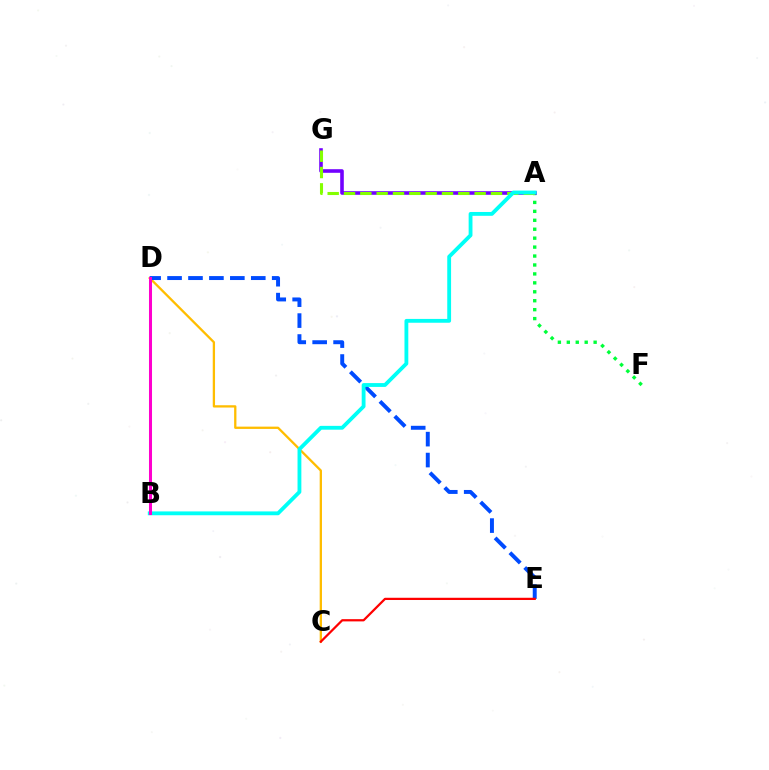{('A', 'F'): [{'color': '#00ff39', 'line_style': 'dotted', 'thickness': 2.43}], ('C', 'D'): [{'color': '#ffbd00', 'line_style': 'solid', 'thickness': 1.65}], ('A', 'G'): [{'color': '#7200ff', 'line_style': 'solid', 'thickness': 2.59}, {'color': '#84ff00', 'line_style': 'dashed', 'thickness': 2.22}], ('D', 'E'): [{'color': '#004bff', 'line_style': 'dashed', 'thickness': 2.84}], ('A', 'B'): [{'color': '#00fff6', 'line_style': 'solid', 'thickness': 2.76}], ('B', 'D'): [{'color': '#ff00cf', 'line_style': 'solid', 'thickness': 2.18}], ('C', 'E'): [{'color': '#ff0000', 'line_style': 'solid', 'thickness': 1.61}]}